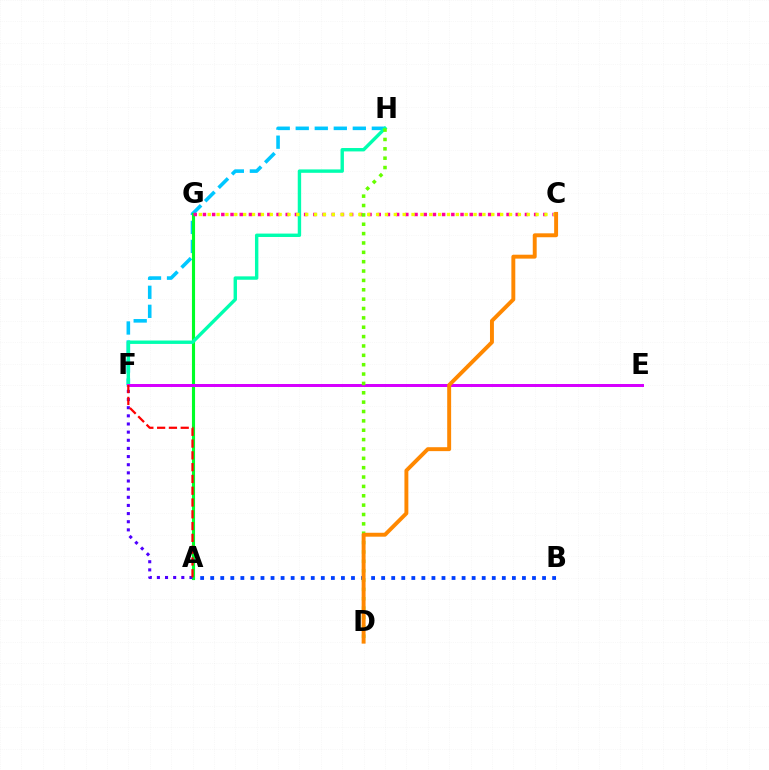{('F', 'H'): [{'color': '#00c7ff', 'line_style': 'dashed', 'thickness': 2.58}, {'color': '#00ffaf', 'line_style': 'solid', 'thickness': 2.45}], ('A', 'B'): [{'color': '#003fff', 'line_style': 'dotted', 'thickness': 2.73}], ('A', 'G'): [{'color': '#00ff27', 'line_style': 'solid', 'thickness': 2.24}], ('C', 'G'): [{'color': '#ff00a0', 'line_style': 'dotted', 'thickness': 2.5}, {'color': '#eeff00', 'line_style': 'dotted', 'thickness': 2.41}], ('A', 'F'): [{'color': '#4f00ff', 'line_style': 'dotted', 'thickness': 2.21}, {'color': '#ff0000', 'line_style': 'dashed', 'thickness': 1.6}], ('E', 'F'): [{'color': '#d600ff', 'line_style': 'solid', 'thickness': 2.15}], ('D', 'H'): [{'color': '#66ff00', 'line_style': 'dotted', 'thickness': 2.54}], ('C', 'D'): [{'color': '#ff8800', 'line_style': 'solid', 'thickness': 2.82}]}